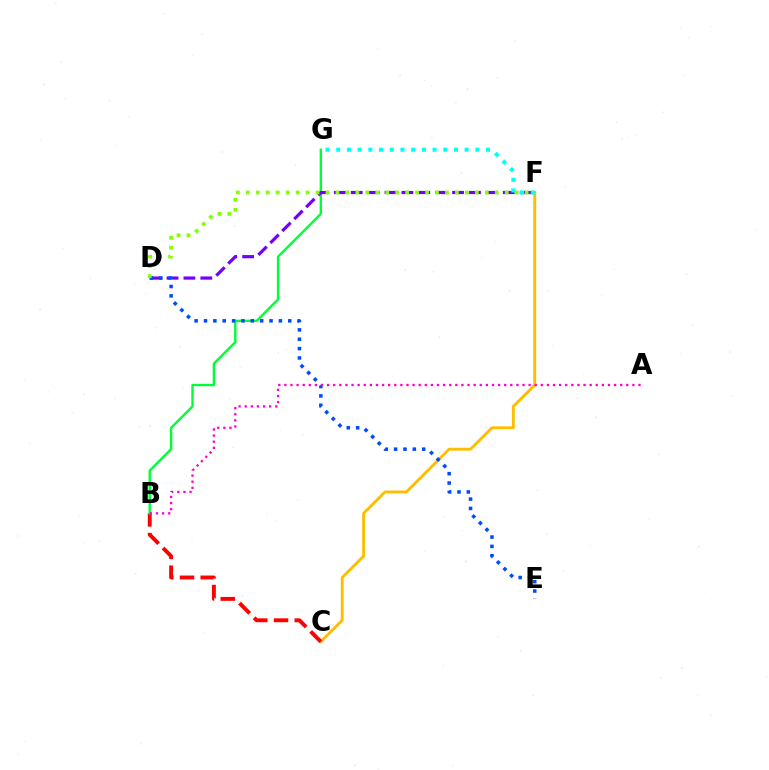{('C', 'F'): [{'color': '#ffbd00', 'line_style': 'solid', 'thickness': 2.08}], ('B', 'C'): [{'color': '#ff0000', 'line_style': 'dashed', 'thickness': 2.81}], ('B', 'G'): [{'color': '#00ff39', 'line_style': 'solid', 'thickness': 1.72}], ('D', 'F'): [{'color': '#7200ff', 'line_style': 'dashed', 'thickness': 2.3}, {'color': '#84ff00', 'line_style': 'dotted', 'thickness': 2.71}], ('D', 'E'): [{'color': '#004bff', 'line_style': 'dotted', 'thickness': 2.54}], ('F', 'G'): [{'color': '#00fff6', 'line_style': 'dotted', 'thickness': 2.91}], ('A', 'B'): [{'color': '#ff00cf', 'line_style': 'dotted', 'thickness': 1.66}]}